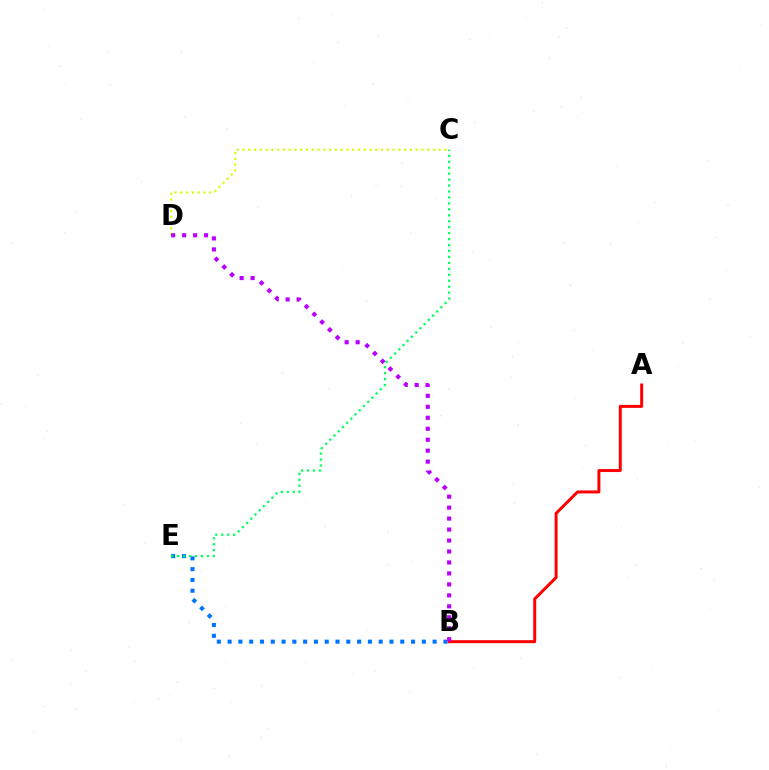{('B', 'E'): [{'color': '#0074ff', 'line_style': 'dotted', 'thickness': 2.93}], ('C', 'E'): [{'color': '#00ff5c', 'line_style': 'dotted', 'thickness': 1.62}], ('C', 'D'): [{'color': '#d1ff00', 'line_style': 'dotted', 'thickness': 1.57}], ('A', 'B'): [{'color': '#ff0000', 'line_style': 'solid', 'thickness': 2.14}], ('B', 'D'): [{'color': '#b900ff', 'line_style': 'dotted', 'thickness': 2.98}]}